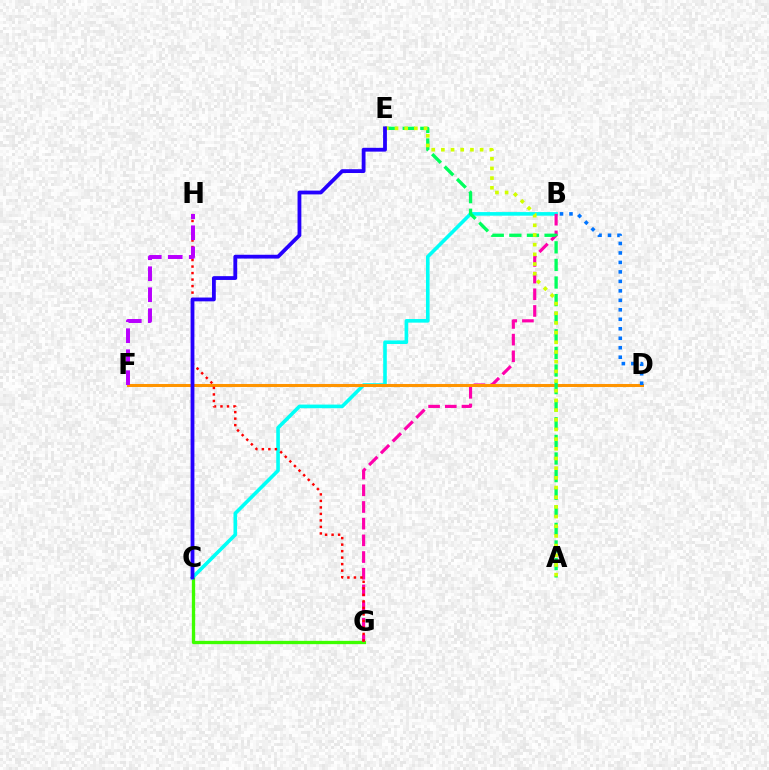{('C', 'G'): [{'color': '#3dff00', 'line_style': 'solid', 'thickness': 2.38}], ('B', 'C'): [{'color': '#00fff6', 'line_style': 'solid', 'thickness': 2.59}], ('B', 'G'): [{'color': '#ff00ac', 'line_style': 'dashed', 'thickness': 2.27}], ('D', 'F'): [{'color': '#ff9400', 'line_style': 'solid', 'thickness': 2.19}], ('A', 'E'): [{'color': '#00ff5c', 'line_style': 'dashed', 'thickness': 2.39}, {'color': '#d1ff00', 'line_style': 'dotted', 'thickness': 2.63}], ('G', 'H'): [{'color': '#ff0000', 'line_style': 'dotted', 'thickness': 1.77}], ('B', 'D'): [{'color': '#0074ff', 'line_style': 'dotted', 'thickness': 2.58}], ('C', 'E'): [{'color': '#2500ff', 'line_style': 'solid', 'thickness': 2.74}], ('F', 'H'): [{'color': '#b900ff', 'line_style': 'dashed', 'thickness': 2.85}]}